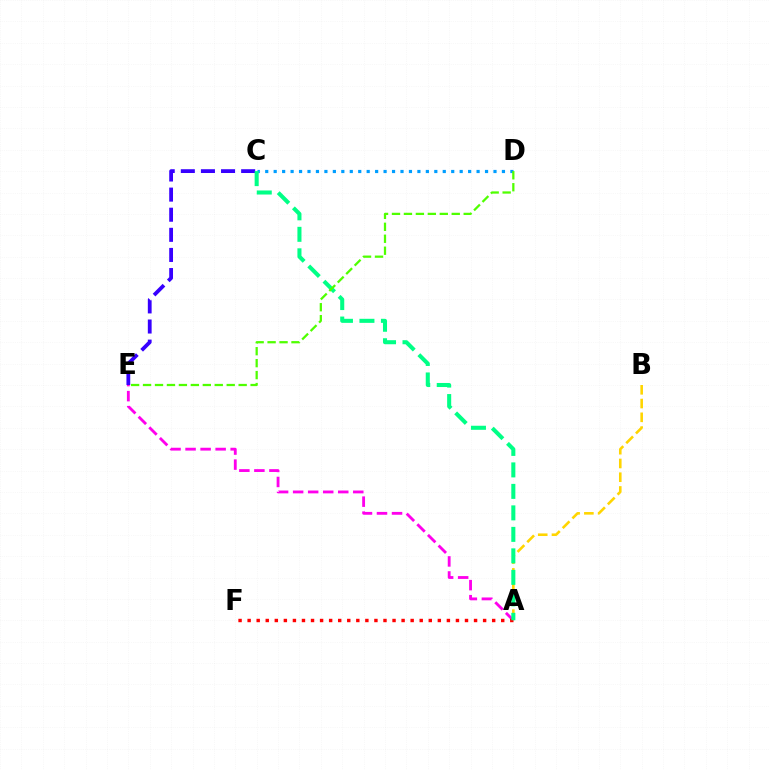{('A', 'E'): [{'color': '#ff00ed', 'line_style': 'dashed', 'thickness': 2.04}], ('C', 'D'): [{'color': '#009eff', 'line_style': 'dotted', 'thickness': 2.3}], ('C', 'E'): [{'color': '#3700ff', 'line_style': 'dashed', 'thickness': 2.73}], ('A', 'B'): [{'color': '#ffd500', 'line_style': 'dashed', 'thickness': 1.87}], ('A', 'F'): [{'color': '#ff0000', 'line_style': 'dotted', 'thickness': 2.46}], ('A', 'C'): [{'color': '#00ff86', 'line_style': 'dashed', 'thickness': 2.92}], ('D', 'E'): [{'color': '#4fff00', 'line_style': 'dashed', 'thickness': 1.62}]}